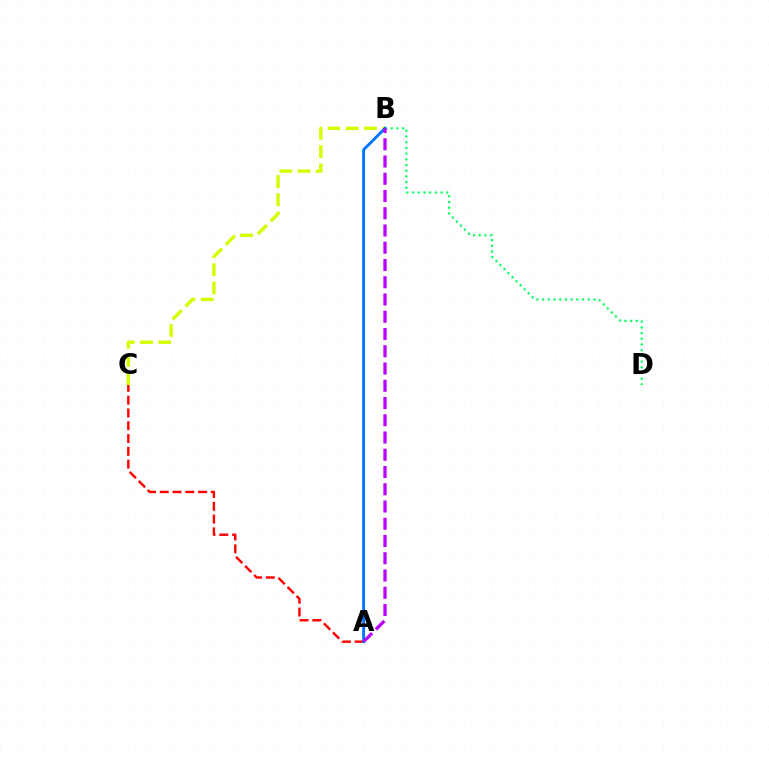{('B', 'C'): [{'color': '#d1ff00', 'line_style': 'dashed', 'thickness': 2.47}], ('A', 'C'): [{'color': '#ff0000', 'line_style': 'dashed', 'thickness': 1.74}], ('B', 'D'): [{'color': '#00ff5c', 'line_style': 'dotted', 'thickness': 1.55}], ('A', 'B'): [{'color': '#0074ff', 'line_style': 'solid', 'thickness': 2.07}, {'color': '#b900ff', 'line_style': 'dashed', 'thickness': 2.34}]}